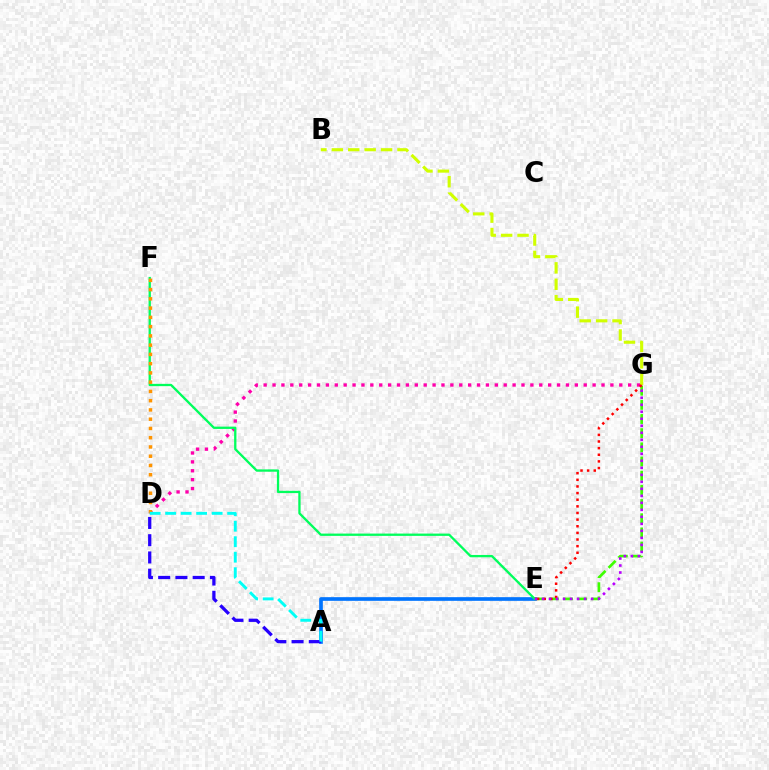{('D', 'G'): [{'color': '#ff00ac', 'line_style': 'dotted', 'thickness': 2.42}], ('A', 'E'): [{'color': '#0074ff', 'line_style': 'solid', 'thickness': 2.64}], ('E', 'F'): [{'color': '#00ff5c', 'line_style': 'solid', 'thickness': 1.66}], ('E', 'G'): [{'color': '#3dff00', 'line_style': 'dashed', 'thickness': 1.93}, {'color': '#ff0000', 'line_style': 'dotted', 'thickness': 1.8}, {'color': '#b900ff', 'line_style': 'dotted', 'thickness': 1.9}], ('A', 'D'): [{'color': '#2500ff', 'line_style': 'dashed', 'thickness': 2.34}, {'color': '#00fff6', 'line_style': 'dashed', 'thickness': 2.11}], ('B', 'G'): [{'color': '#d1ff00', 'line_style': 'dashed', 'thickness': 2.23}], ('D', 'F'): [{'color': '#ff9400', 'line_style': 'dotted', 'thickness': 2.51}]}